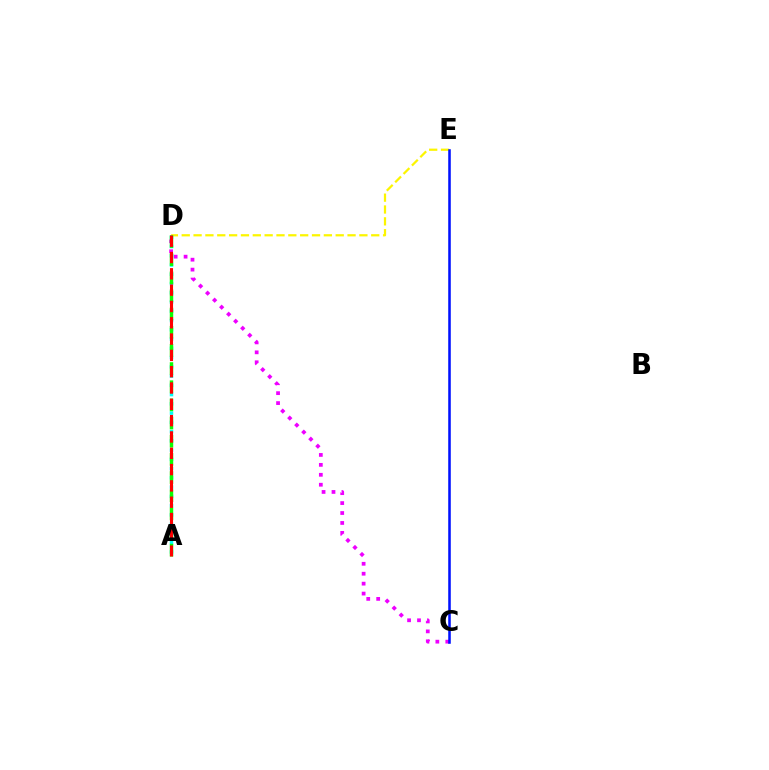{('D', 'E'): [{'color': '#fcf500', 'line_style': 'dashed', 'thickness': 1.61}], ('C', 'D'): [{'color': '#ee00ff', 'line_style': 'dotted', 'thickness': 2.7}], ('A', 'D'): [{'color': '#00fff6', 'line_style': 'dotted', 'thickness': 2.51}, {'color': '#08ff00', 'line_style': 'dashed', 'thickness': 2.47}, {'color': '#ff0000', 'line_style': 'dashed', 'thickness': 2.22}], ('C', 'E'): [{'color': '#0010ff', 'line_style': 'solid', 'thickness': 1.84}]}